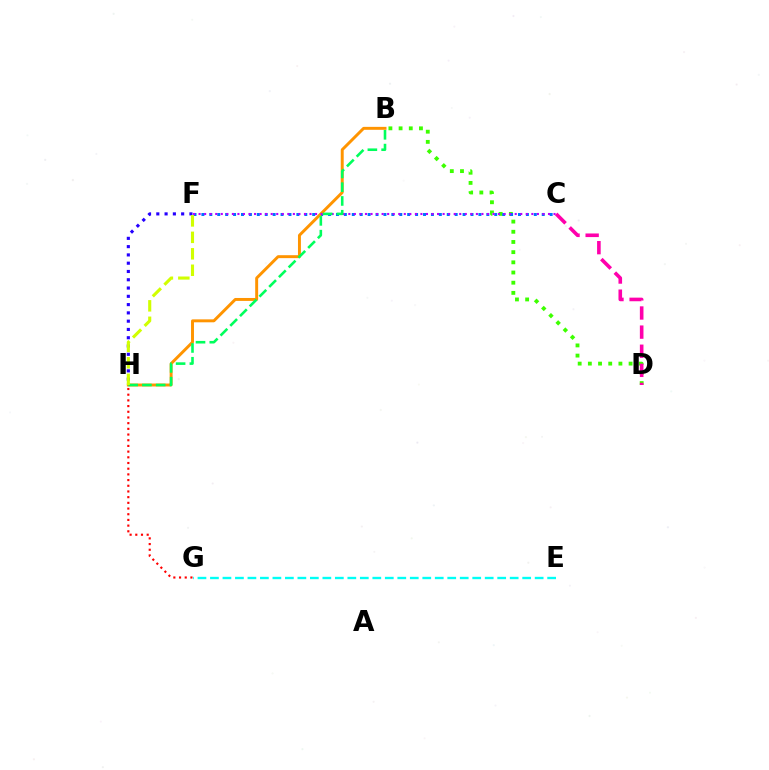{('B', 'D'): [{'color': '#3dff00', 'line_style': 'dotted', 'thickness': 2.77}], ('G', 'H'): [{'color': '#ff0000', 'line_style': 'dotted', 'thickness': 1.55}], ('F', 'H'): [{'color': '#2500ff', 'line_style': 'dotted', 'thickness': 2.25}, {'color': '#d1ff00', 'line_style': 'dashed', 'thickness': 2.24}], ('C', 'F'): [{'color': '#0074ff', 'line_style': 'dotted', 'thickness': 2.15}, {'color': '#b900ff', 'line_style': 'dotted', 'thickness': 1.51}], ('B', 'H'): [{'color': '#ff9400', 'line_style': 'solid', 'thickness': 2.12}, {'color': '#00ff5c', 'line_style': 'dashed', 'thickness': 1.87}], ('E', 'G'): [{'color': '#00fff6', 'line_style': 'dashed', 'thickness': 1.7}], ('C', 'D'): [{'color': '#ff00ac', 'line_style': 'dashed', 'thickness': 2.6}]}